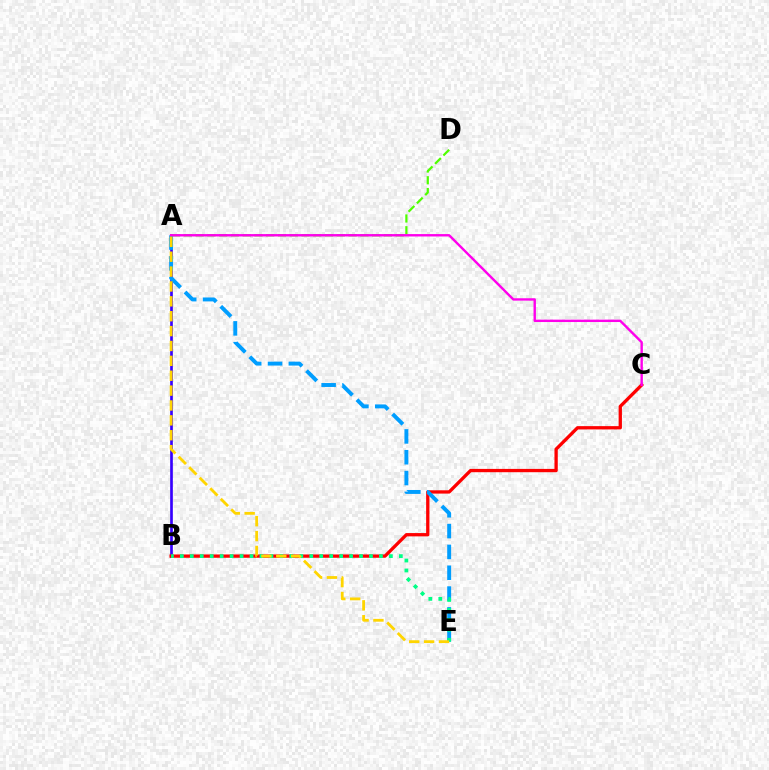{('A', 'B'): [{'color': '#3700ff', 'line_style': 'solid', 'thickness': 1.93}], ('A', 'D'): [{'color': '#4fff00', 'line_style': 'dashed', 'thickness': 1.6}], ('B', 'C'): [{'color': '#ff0000', 'line_style': 'solid', 'thickness': 2.38}], ('A', 'E'): [{'color': '#009eff', 'line_style': 'dashed', 'thickness': 2.83}, {'color': '#ffd500', 'line_style': 'dashed', 'thickness': 2.02}], ('B', 'E'): [{'color': '#00ff86', 'line_style': 'dotted', 'thickness': 2.7}], ('A', 'C'): [{'color': '#ff00ed', 'line_style': 'solid', 'thickness': 1.73}]}